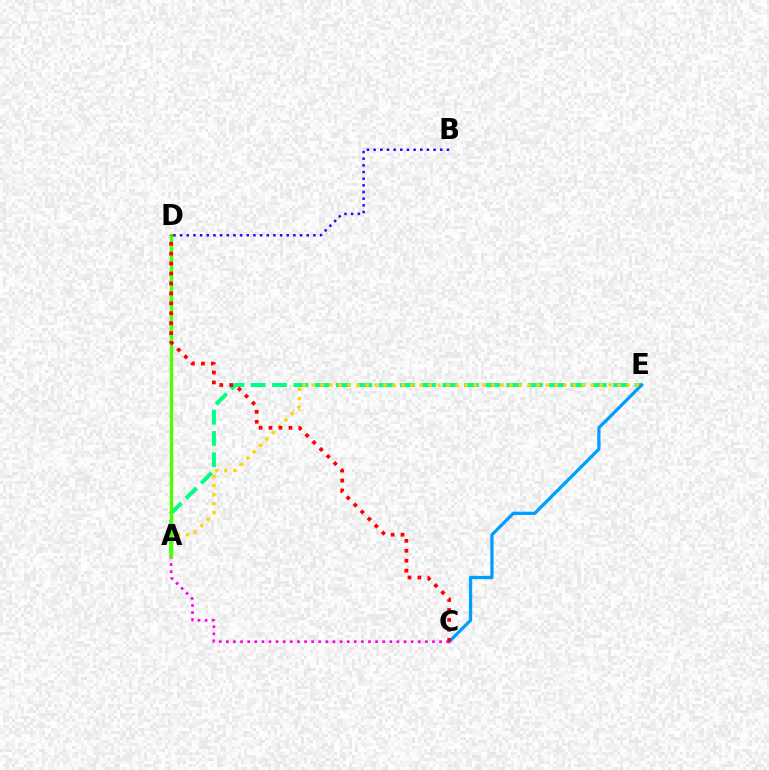{('A', 'E'): [{'color': '#00ff86', 'line_style': 'dashed', 'thickness': 2.9}, {'color': '#ffd500', 'line_style': 'dotted', 'thickness': 2.45}], ('C', 'E'): [{'color': '#009eff', 'line_style': 'solid', 'thickness': 2.35}], ('A', 'C'): [{'color': '#ff00ed', 'line_style': 'dotted', 'thickness': 1.93}], ('A', 'D'): [{'color': '#4fff00', 'line_style': 'solid', 'thickness': 2.42}], ('B', 'D'): [{'color': '#3700ff', 'line_style': 'dotted', 'thickness': 1.81}], ('C', 'D'): [{'color': '#ff0000', 'line_style': 'dotted', 'thickness': 2.7}]}